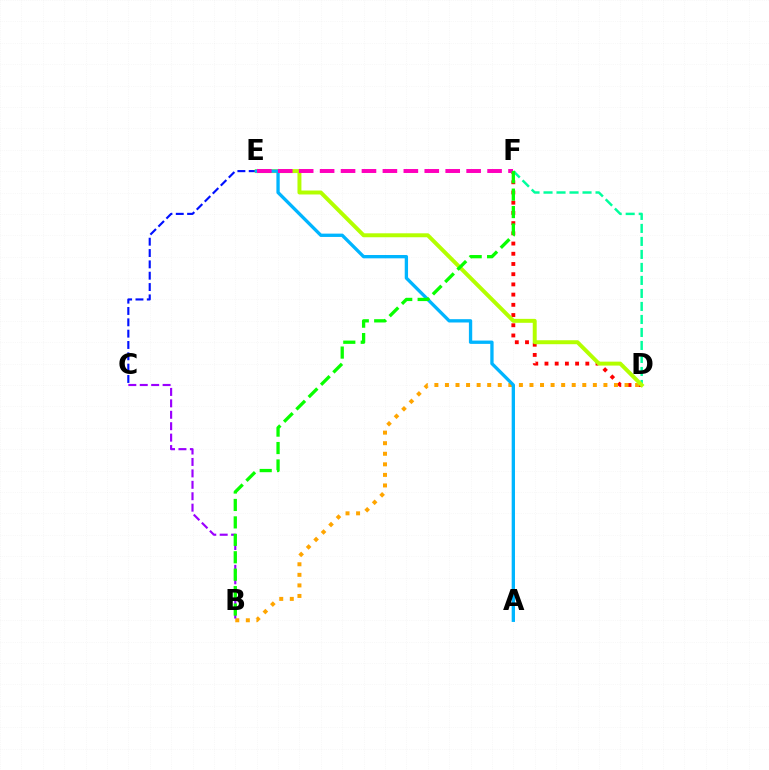{('C', 'E'): [{'color': '#0010ff', 'line_style': 'dashed', 'thickness': 1.54}], ('D', 'F'): [{'color': '#ff0000', 'line_style': 'dotted', 'thickness': 2.77}, {'color': '#00ff9d', 'line_style': 'dashed', 'thickness': 1.77}], ('B', 'D'): [{'color': '#ffa500', 'line_style': 'dotted', 'thickness': 2.87}], ('B', 'C'): [{'color': '#9b00ff', 'line_style': 'dashed', 'thickness': 1.55}], ('D', 'E'): [{'color': '#b3ff00', 'line_style': 'solid', 'thickness': 2.84}], ('A', 'E'): [{'color': '#00b5ff', 'line_style': 'solid', 'thickness': 2.39}], ('E', 'F'): [{'color': '#ff00bd', 'line_style': 'dashed', 'thickness': 2.84}], ('B', 'F'): [{'color': '#08ff00', 'line_style': 'dashed', 'thickness': 2.37}]}